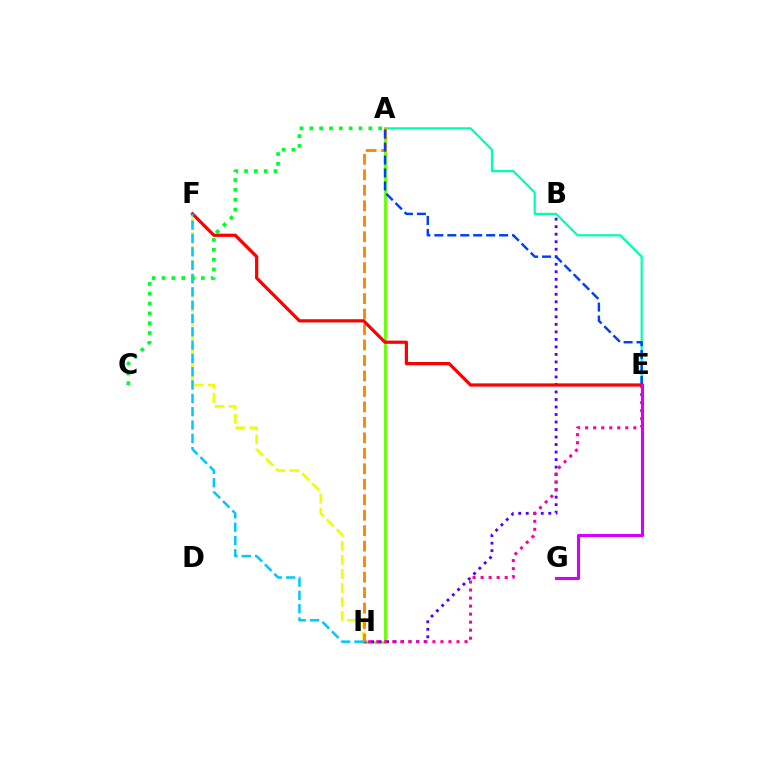{('F', 'H'): [{'color': '#eeff00', 'line_style': 'dashed', 'thickness': 1.91}, {'color': '#00c7ff', 'line_style': 'dashed', 'thickness': 1.81}], ('A', 'E'): [{'color': '#00ffaf', 'line_style': 'solid', 'thickness': 1.58}, {'color': '#003fff', 'line_style': 'dashed', 'thickness': 1.76}], ('A', 'H'): [{'color': '#66ff00', 'line_style': 'solid', 'thickness': 2.02}, {'color': '#ff8800', 'line_style': 'dashed', 'thickness': 2.1}], ('B', 'H'): [{'color': '#4f00ff', 'line_style': 'dotted', 'thickness': 2.04}], ('E', 'H'): [{'color': '#ff00a0', 'line_style': 'dotted', 'thickness': 2.18}], ('E', 'F'): [{'color': '#ff0000', 'line_style': 'solid', 'thickness': 2.32}], ('A', 'C'): [{'color': '#00ff27', 'line_style': 'dotted', 'thickness': 2.67}], ('E', 'G'): [{'color': '#d600ff', 'line_style': 'solid', 'thickness': 2.22}]}